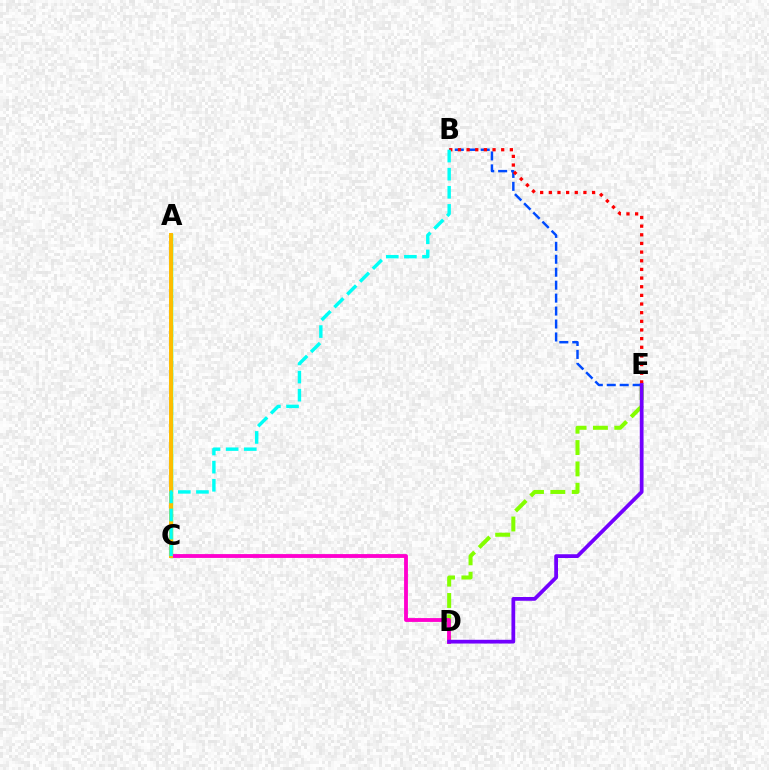{('D', 'E'): [{'color': '#84ff00', 'line_style': 'dashed', 'thickness': 2.9}, {'color': '#7200ff', 'line_style': 'solid', 'thickness': 2.71}], ('B', 'E'): [{'color': '#004bff', 'line_style': 'dashed', 'thickness': 1.76}, {'color': '#ff0000', 'line_style': 'dotted', 'thickness': 2.35}], ('A', 'C'): [{'color': '#00ff39', 'line_style': 'solid', 'thickness': 2.45}, {'color': '#ffbd00', 'line_style': 'solid', 'thickness': 2.84}], ('C', 'D'): [{'color': '#ff00cf', 'line_style': 'solid', 'thickness': 2.76}], ('B', 'C'): [{'color': '#00fff6', 'line_style': 'dashed', 'thickness': 2.46}]}